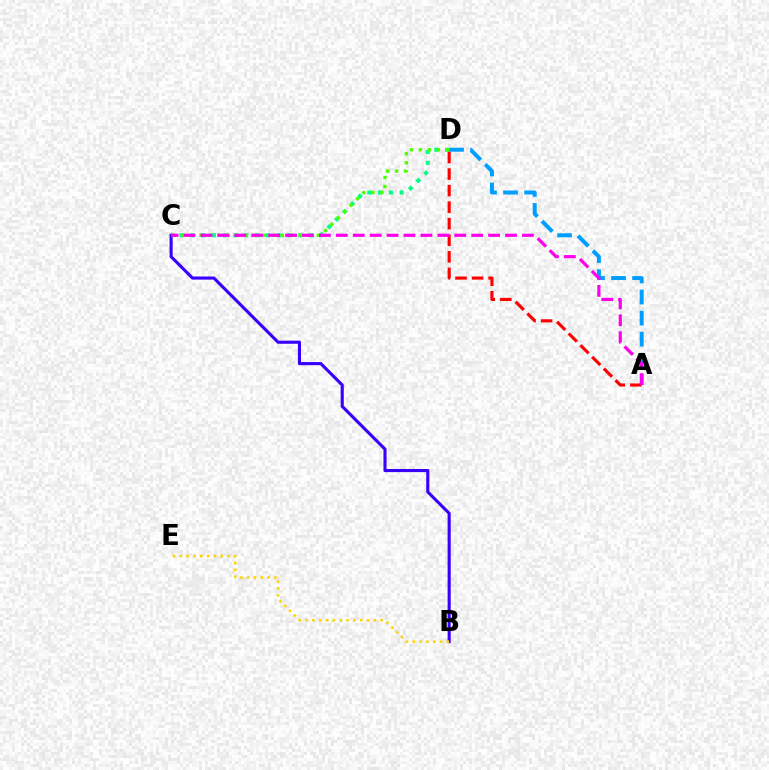{('B', 'C'): [{'color': '#3700ff', 'line_style': 'solid', 'thickness': 2.23}], ('B', 'E'): [{'color': '#ffd500', 'line_style': 'dotted', 'thickness': 1.85}], ('C', 'D'): [{'color': '#00ff86', 'line_style': 'dotted', 'thickness': 2.94}, {'color': '#4fff00', 'line_style': 'dotted', 'thickness': 2.45}], ('A', 'D'): [{'color': '#009eff', 'line_style': 'dashed', 'thickness': 2.86}, {'color': '#ff0000', 'line_style': 'dashed', 'thickness': 2.25}], ('A', 'C'): [{'color': '#ff00ed', 'line_style': 'dashed', 'thickness': 2.3}]}